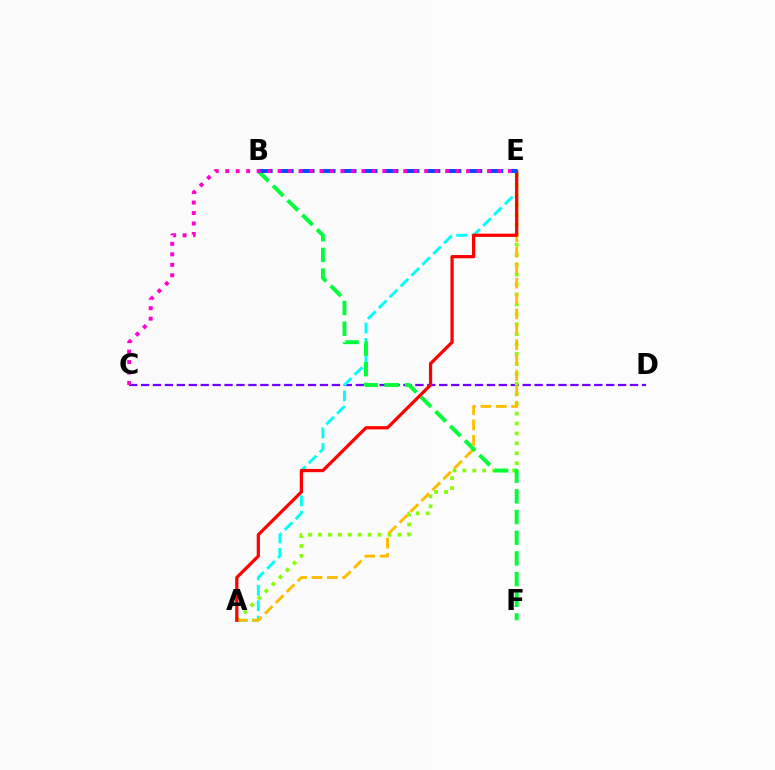{('C', 'D'): [{'color': '#7200ff', 'line_style': 'dashed', 'thickness': 1.62}], ('A', 'E'): [{'color': '#00fff6', 'line_style': 'dashed', 'thickness': 2.09}, {'color': '#84ff00', 'line_style': 'dotted', 'thickness': 2.7}, {'color': '#ffbd00', 'line_style': 'dashed', 'thickness': 2.09}, {'color': '#ff0000', 'line_style': 'solid', 'thickness': 2.33}], ('B', 'F'): [{'color': '#00ff39', 'line_style': 'dashed', 'thickness': 2.81}], ('B', 'E'): [{'color': '#004bff', 'line_style': 'dashed', 'thickness': 2.85}], ('C', 'E'): [{'color': '#ff00cf', 'line_style': 'dotted', 'thickness': 2.85}]}